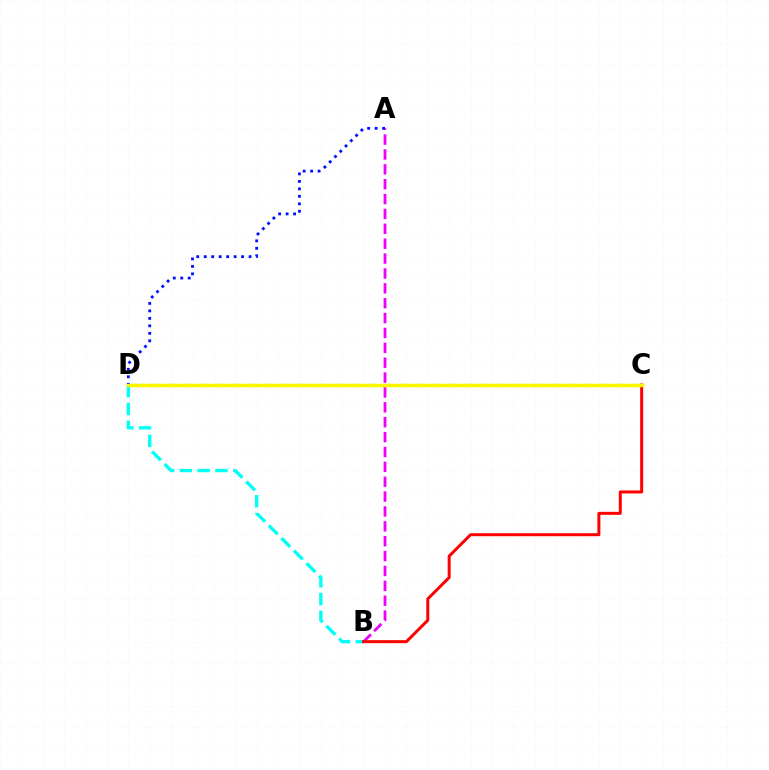{('B', 'D'): [{'color': '#00fff6', 'line_style': 'dashed', 'thickness': 2.41}], ('A', 'B'): [{'color': '#ee00ff', 'line_style': 'dashed', 'thickness': 2.02}], ('C', 'D'): [{'color': '#08ff00', 'line_style': 'dashed', 'thickness': 2.26}, {'color': '#fcf500', 'line_style': 'solid', 'thickness': 2.5}], ('B', 'C'): [{'color': '#ff0000', 'line_style': 'solid', 'thickness': 2.15}], ('A', 'D'): [{'color': '#0010ff', 'line_style': 'dotted', 'thickness': 2.03}]}